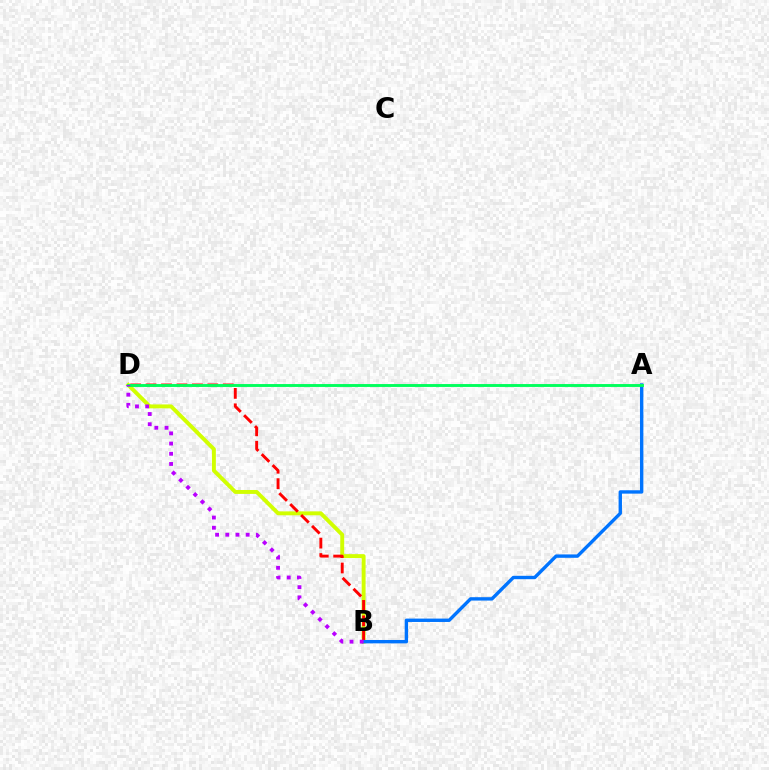{('B', 'D'): [{'color': '#d1ff00', 'line_style': 'solid', 'thickness': 2.82}, {'color': '#ff0000', 'line_style': 'dashed', 'thickness': 2.1}, {'color': '#b900ff', 'line_style': 'dotted', 'thickness': 2.77}], ('A', 'B'): [{'color': '#0074ff', 'line_style': 'solid', 'thickness': 2.44}], ('A', 'D'): [{'color': '#00ff5c', 'line_style': 'solid', 'thickness': 2.08}]}